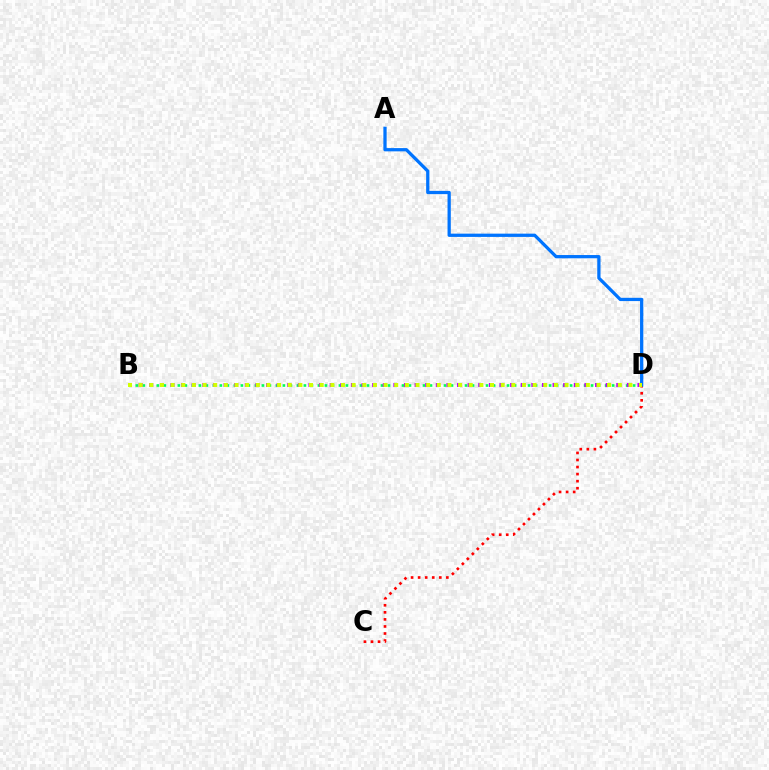{('B', 'D'): [{'color': '#00ff5c', 'line_style': 'dotted', 'thickness': 1.9}, {'color': '#b900ff', 'line_style': 'dotted', 'thickness': 2.88}, {'color': '#d1ff00', 'line_style': 'dotted', 'thickness': 2.89}], ('C', 'D'): [{'color': '#ff0000', 'line_style': 'dotted', 'thickness': 1.92}], ('A', 'D'): [{'color': '#0074ff', 'line_style': 'solid', 'thickness': 2.35}]}